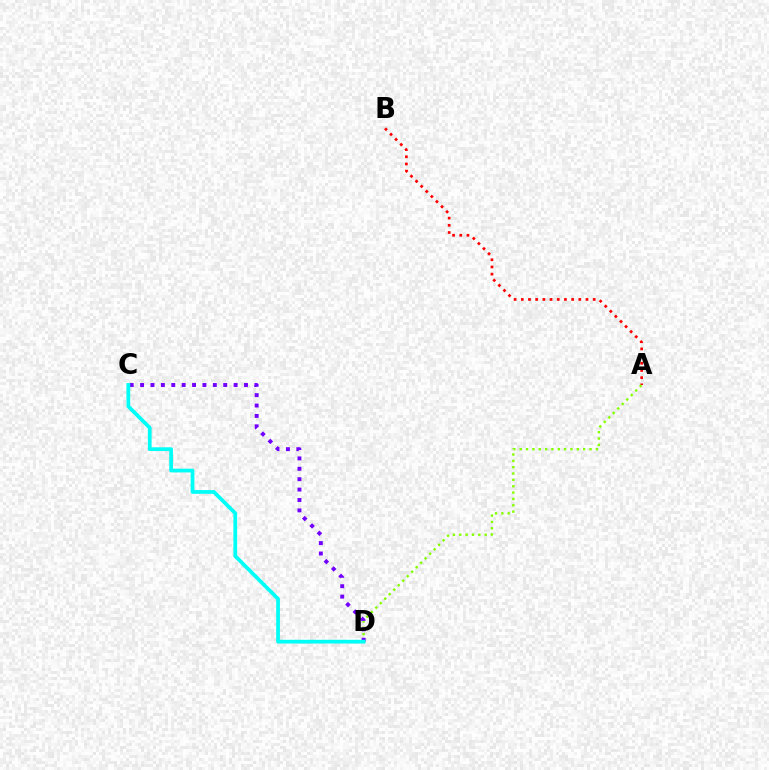{('A', 'B'): [{'color': '#ff0000', 'line_style': 'dotted', 'thickness': 1.95}], ('A', 'D'): [{'color': '#84ff00', 'line_style': 'dotted', 'thickness': 1.72}], ('C', 'D'): [{'color': '#7200ff', 'line_style': 'dotted', 'thickness': 2.82}, {'color': '#00fff6', 'line_style': 'solid', 'thickness': 2.7}]}